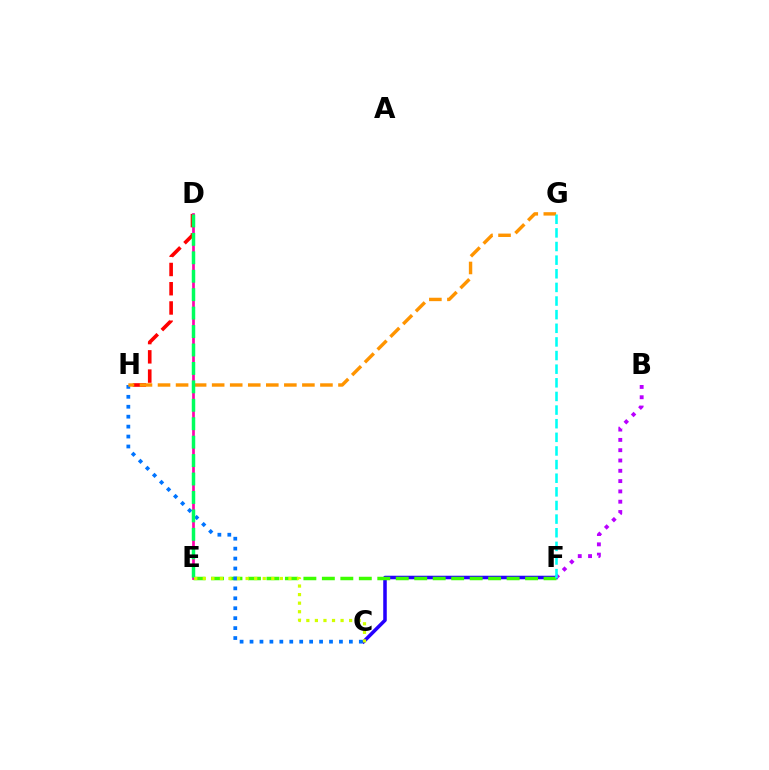{('C', 'F'): [{'color': '#2500ff', 'line_style': 'solid', 'thickness': 2.54}], ('E', 'F'): [{'color': '#3dff00', 'line_style': 'dashed', 'thickness': 2.51}], ('B', 'F'): [{'color': '#b900ff', 'line_style': 'dotted', 'thickness': 2.8}], ('D', 'H'): [{'color': '#ff0000', 'line_style': 'dashed', 'thickness': 2.61}], ('C', 'H'): [{'color': '#0074ff', 'line_style': 'dotted', 'thickness': 2.7}], ('G', 'H'): [{'color': '#ff9400', 'line_style': 'dashed', 'thickness': 2.45}], ('F', 'G'): [{'color': '#00fff6', 'line_style': 'dashed', 'thickness': 1.85}], ('D', 'E'): [{'color': '#ff00ac', 'line_style': 'solid', 'thickness': 1.94}, {'color': '#00ff5c', 'line_style': 'dashed', 'thickness': 2.5}], ('C', 'E'): [{'color': '#d1ff00', 'line_style': 'dotted', 'thickness': 2.33}]}